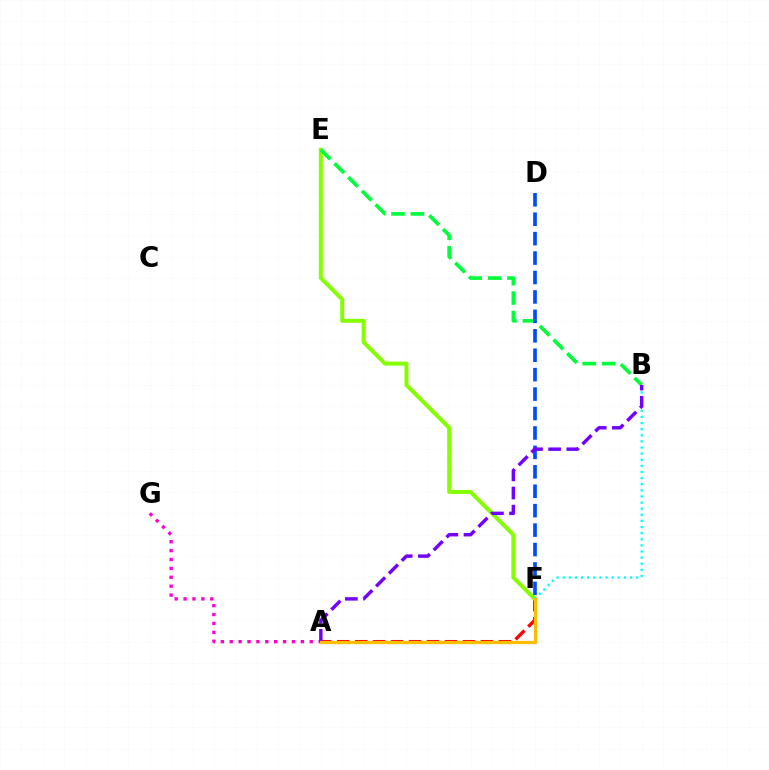{('A', 'F'): [{'color': '#ff0000', 'line_style': 'dashed', 'thickness': 2.44}, {'color': '#ffbd00', 'line_style': 'solid', 'thickness': 2.35}], ('E', 'F'): [{'color': '#84ff00', 'line_style': 'solid', 'thickness': 2.86}], ('B', 'E'): [{'color': '#00ff39', 'line_style': 'dashed', 'thickness': 2.63}], ('D', 'F'): [{'color': '#004bff', 'line_style': 'dashed', 'thickness': 2.64}], ('B', 'F'): [{'color': '#00fff6', 'line_style': 'dotted', 'thickness': 1.66}], ('A', 'G'): [{'color': '#ff00cf', 'line_style': 'dotted', 'thickness': 2.42}], ('A', 'B'): [{'color': '#7200ff', 'line_style': 'dashed', 'thickness': 2.47}]}